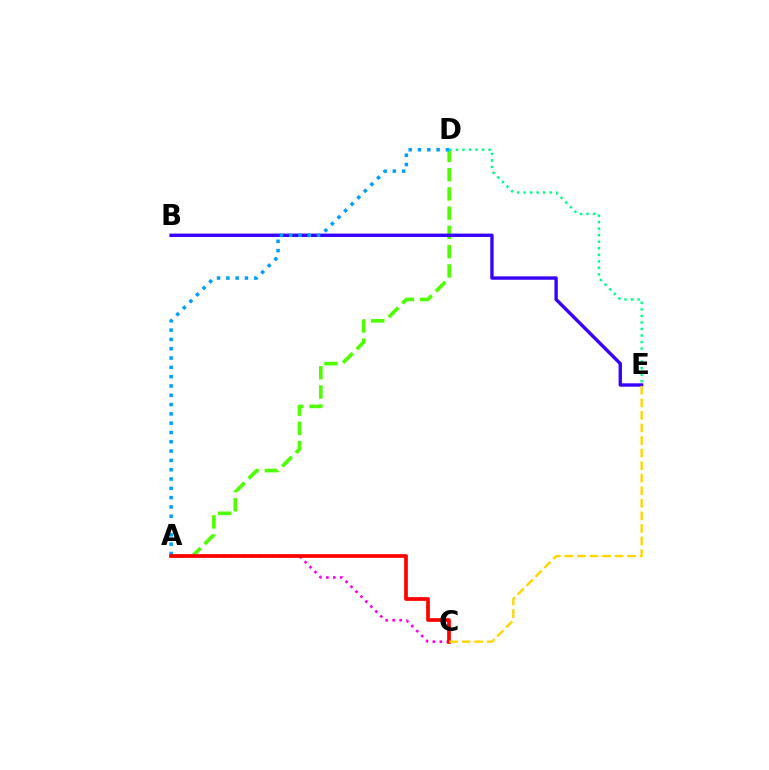{('A', 'C'): [{'color': '#ff00ed', 'line_style': 'dotted', 'thickness': 1.9}, {'color': '#ff0000', 'line_style': 'solid', 'thickness': 2.67}], ('A', 'D'): [{'color': '#4fff00', 'line_style': 'dashed', 'thickness': 2.62}, {'color': '#009eff', 'line_style': 'dotted', 'thickness': 2.53}], ('B', 'E'): [{'color': '#3700ff', 'line_style': 'solid', 'thickness': 2.42}], ('D', 'E'): [{'color': '#00ff86', 'line_style': 'dotted', 'thickness': 1.77}], ('C', 'E'): [{'color': '#ffd500', 'line_style': 'dashed', 'thickness': 1.71}]}